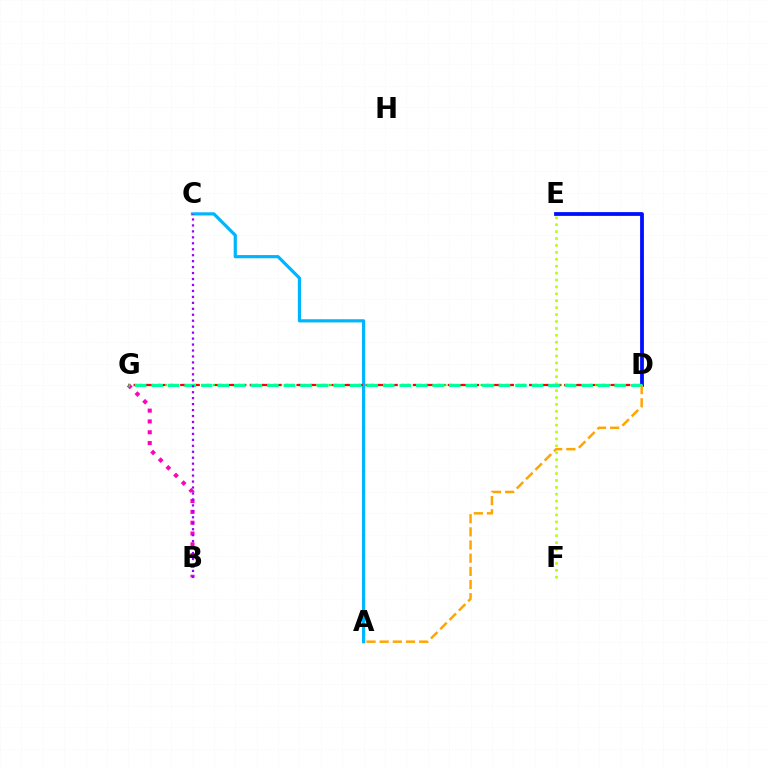{('D', 'E'): [{'color': '#0010ff', 'line_style': 'solid', 'thickness': 2.73}], ('A', 'C'): [{'color': '#00b5ff', 'line_style': 'solid', 'thickness': 2.3}], ('B', 'G'): [{'color': '#ff00bd', 'line_style': 'dotted', 'thickness': 2.94}], ('D', 'G'): [{'color': '#08ff00', 'line_style': 'dotted', 'thickness': 1.65}, {'color': '#ff0000', 'line_style': 'dashed', 'thickness': 1.58}, {'color': '#00ff9d', 'line_style': 'dashed', 'thickness': 2.25}], ('E', 'F'): [{'color': '#b3ff00', 'line_style': 'dotted', 'thickness': 1.88}], ('B', 'C'): [{'color': '#9b00ff', 'line_style': 'dotted', 'thickness': 1.62}], ('A', 'D'): [{'color': '#ffa500', 'line_style': 'dashed', 'thickness': 1.79}]}